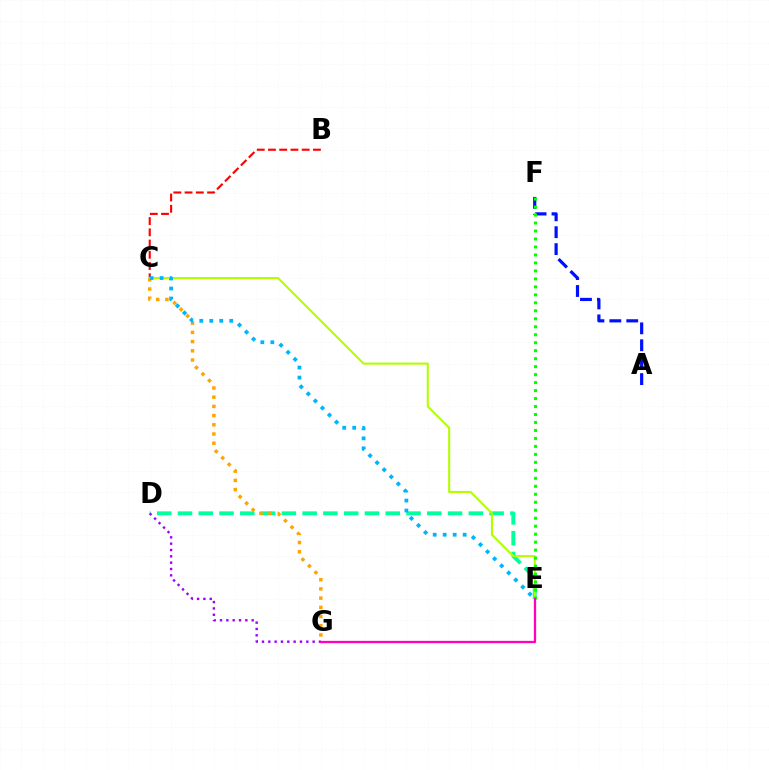{('D', 'E'): [{'color': '#00ff9d', 'line_style': 'dashed', 'thickness': 2.82}], ('A', 'F'): [{'color': '#0010ff', 'line_style': 'dashed', 'thickness': 2.3}], ('C', 'G'): [{'color': '#ffa500', 'line_style': 'dotted', 'thickness': 2.5}], ('D', 'G'): [{'color': '#9b00ff', 'line_style': 'dotted', 'thickness': 1.72}], ('B', 'C'): [{'color': '#ff0000', 'line_style': 'dashed', 'thickness': 1.53}], ('C', 'E'): [{'color': '#b3ff00', 'line_style': 'solid', 'thickness': 1.51}, {'color': '#00b5ff', 'line_style': 'dotted', 'thickness': 2.71}], ('E', 'F'): [{'color': '#08ff00', 'line_style': 'dotted', 'thickness': 2.17}], ('E', 'G'): [{'color': '#ff00bd', 'line_style': 'solid', 'thickness': 1.65}]}